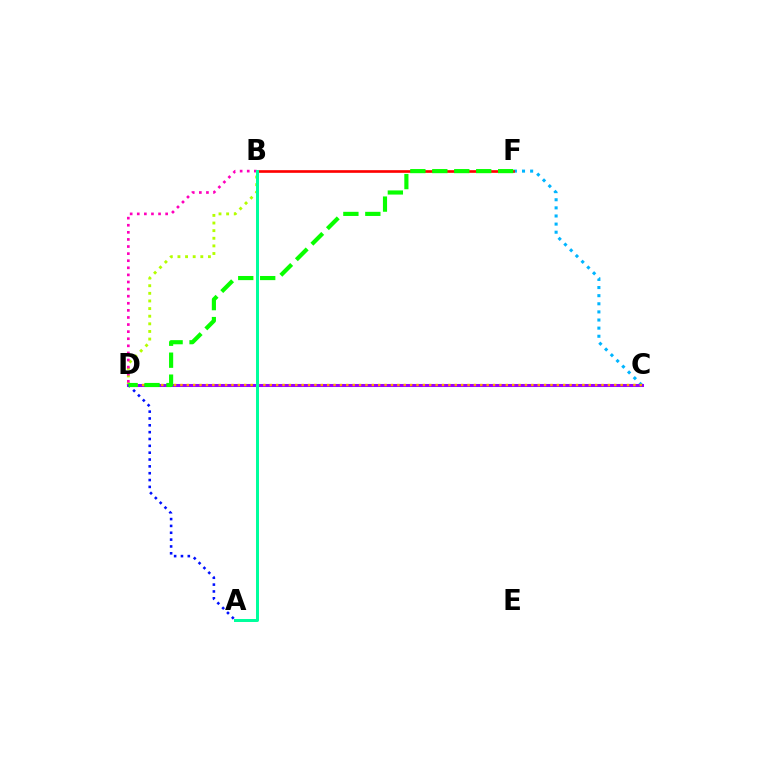{('C', 'F'): [{'color': '#00b5ff', 'line_style': 'dotted', 'thickness': 2.21}], ('B', 'D'): [{'color': '#b3ff00', 'line_style': 'dotted', 'thickness': 2.07}, {'color': '#ff00bd', 'line_style': 'dotted', 'thickness': 1.93}], ('C', 'D'): [{'color': '#9b00ff', 'line_style': 'solid', 'thickness': 2.19}, {'color': '#ffa500', 'line_style': 'dotted', 'thickness': 1.73}], ('B', 'F'): [{'color': '#ff0000', 'line_style': 'solid', 'thickness': 1.91}], ('A', 'D'): [{'color': '#0010ff', 'line_style': 'dotted', 'thickness': 1.86}], ('D', 'F'): [{'color': '#08ff00', 'line_style': 'dashed', 'thickness': 2.98}], ('A', 'B'): [{'color': '#00ff9d', 'line_style': 'solid', 'thickness': 2.15}]}